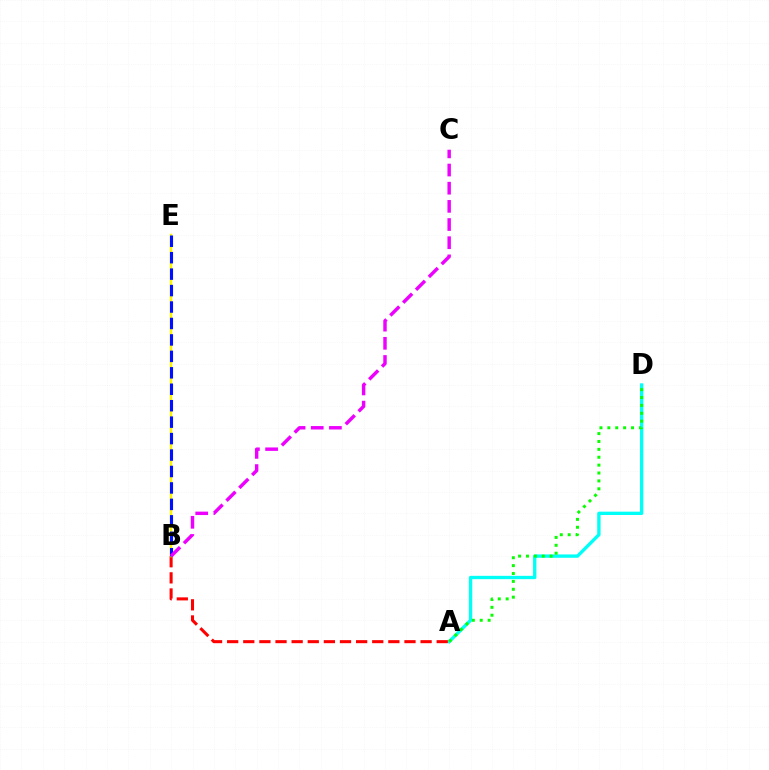{('A', 'D'): [{'color': '#00fff6', 'line_style': 'solid', 'thickness': 2.41}, {'color': '#08ff00', 'line_style': 'dotted', 'thickness': 2.14}], ('A', 'B'): [{'color': '#ff0000', 'line_style': 'dashed', 'thickness': 2.19}], ('B', 'E'): [{'color': '#fcf500', 'line_style': 'solid', 'thickness': 1.79}, {'color': '#0010ff', 'line_style': 'dashed', 'thickness': 2.23}], ('B', 'C'): [{'color': '#ee00ff', 'line_style': 'dashed', 'thickness': 2.47}]}